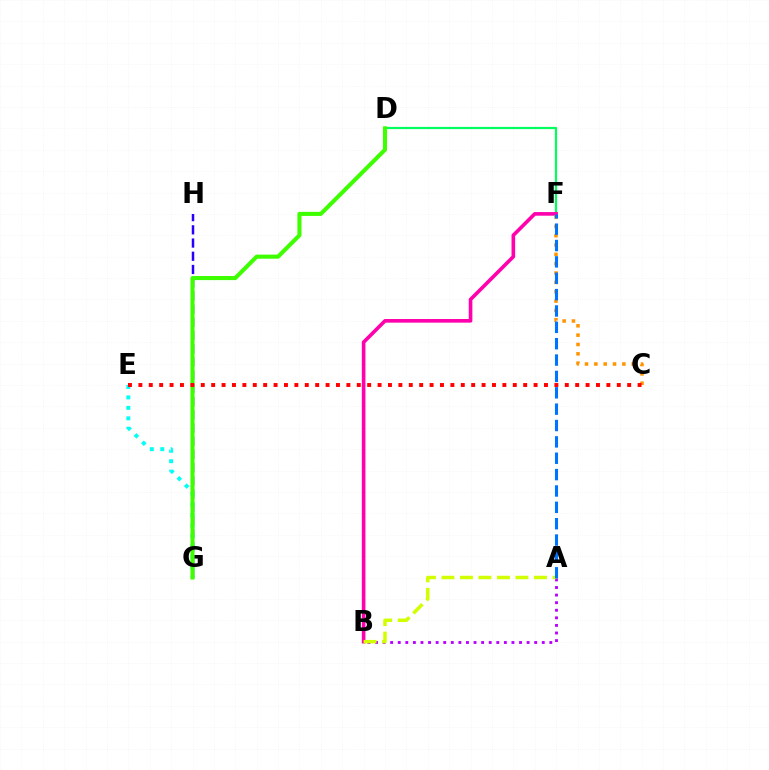{('D', 'F'): [{'color': '#00ff5c', 'line_style': 'solid', 'thickness': 1.59}], ('B', 'F'): [{'color': '#ff00ac', 'line_style': 'solid', 'thickness': 2.61}], ('G', 'H'): [{'color': '#2500ff', 'line_style': 'dashed', 'thickness': 1.8}], ('A', 'B'): [{'color': '#b900ff', 'line_style': 'dotted', 'thickness': 2.06}, {'color': '#d1ff00', 'line_style': 'dashed', 'thickness': 2.51}], ('E', 'G'): [{'color': '#00fff6', 'line_style': 'dotted', 'thickness': 2.84}], ('D', 'G'): [{'color': '#3dff00', 'line_style': 'solid', 'thickness': 2.94}], ('C', 'F'): [{'color': '#ff9400', 'line_style': 'dotted', 'thickness': 2.54}], ('C', 'E'): [{'color': '#ff0000', 'line_style': 'dotted', 'thickness': 2.83}], ('A', 'F'): [{'color': '#0074ff', 'line_style': 'dashed', 'thickness': 2.22}]}